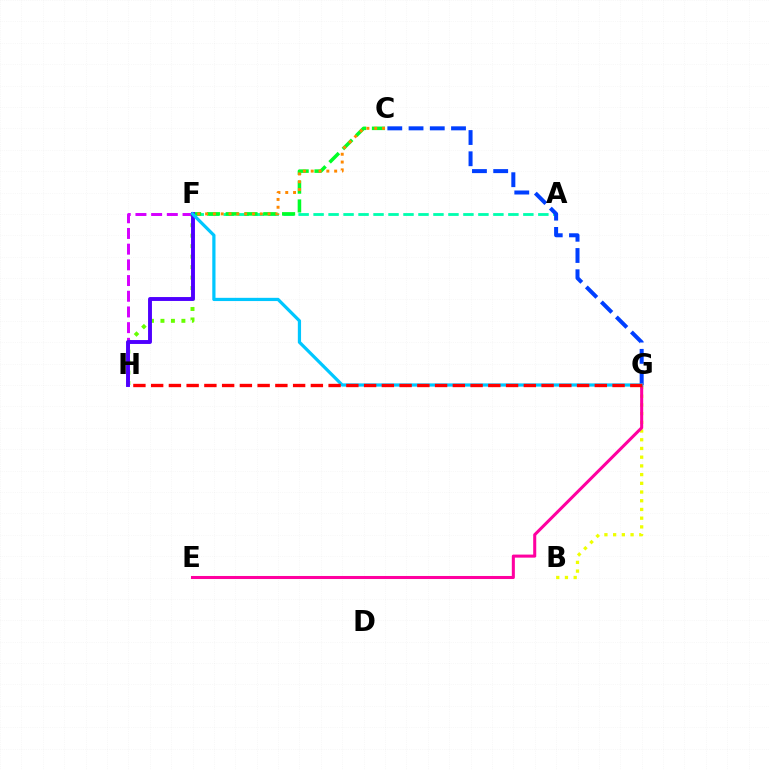{('B', 'G'): [{'color': '#eeff00', 'line_style': 'dotted', 'thickness': 2.37}], ('A', 'F'): [{'color': '#00ffaf', 'line_style': 'dashed', 'thickness': 2.04}], ('F', 'H'): [{'color': '#66ff00', 'line_style': 'dotted', 'thickness': 2.85}, {'color': '#d600ff', 'line_style': 'dashed', 'thickness': 2.13}, {'color': '#4f00ff', 'line_style': 'solid', 'thickness': 2.81}], ('C', 'F'): [{'color': '#00ff27', 'line_style': 'dashed', 'thickness': 2.55}, {'color': '#ff8800', 'line_style': 'dotted', 'thickness': 2.12}], ('C', 'G'): [{'color': '#003fff', 'line_style': 'dashed', 'thickness': 2.89}], ('E', 'G'): [{'color': '#ff00a0', 'line_style': 'solid', 'thickness': 2.19}], ('F', 'G'): [{'color': '#00c7ff', 'line_style': 'solid', 'thickness': 2.32}], ('G', 'H'): [{'color': '#ff0000', 'line_style': 'dashed', 'thickness': 2.41}]}